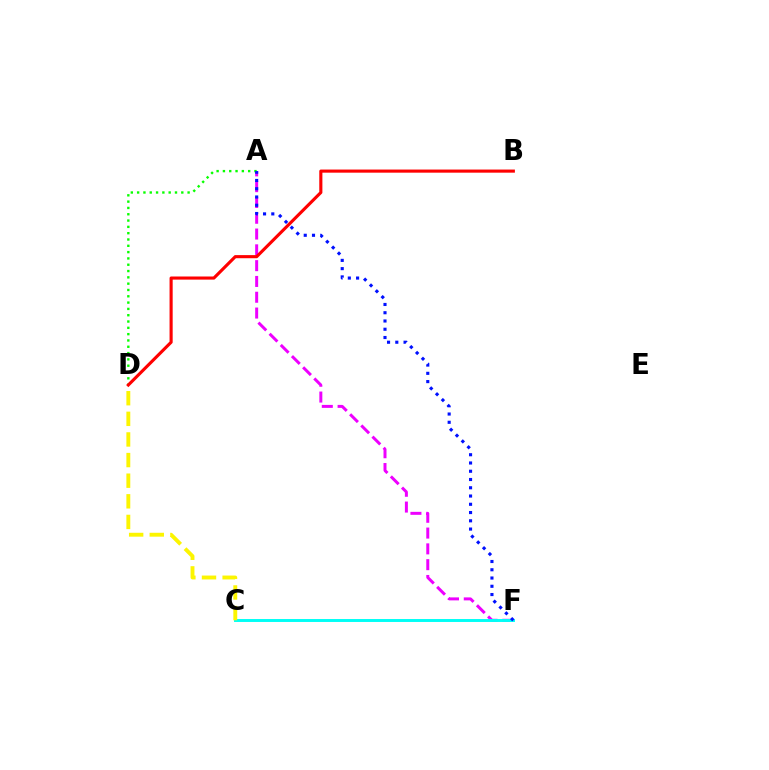{('A', 'F'): [{'color': '#ee00ff', 'line_style': 'dashed', 'thickness': 2.15}, {'color': '#0010ff', 'line_style': 'dotted', 'thickness': 2.24}], ('C', 'F'): [{'color': '#00fff6', 'line_style': 'solid', 'thickness': 2.12}], ('C', 'D'): [{'color': '#fcf500', 'line_style': 'dashed', 'thickness': 2.8}], ('A', 'D'): [{'color': '#08ff00', 'line_style': 'dotted', 'thickness': 1.71}], ('B', 'D'): [{'color': '#ff0000', 'line_style': 'solid', 'thickness': 2.24}]}